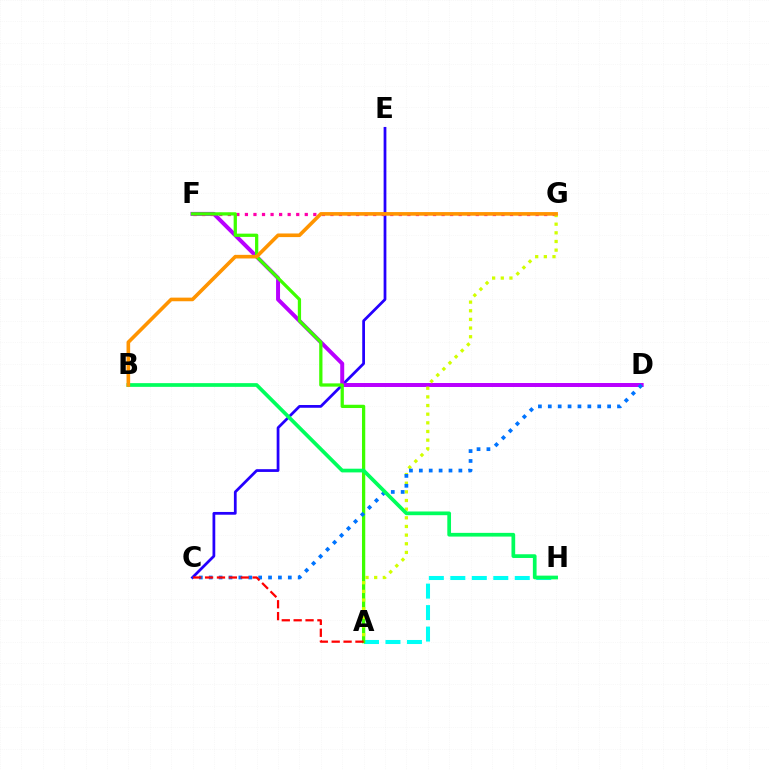{('C', 'E'): [{'color': '#2500ff', 'line_style': 'solid', 'thickness': 1.99}], ('A', 'H'): [{'color': '#00fff6', 'line_style': 'dashed', 'thickness': 2.92}], ('D', 'F'): [{'color': '#b900ff', 'line_style': 'solid', 'thickness': 2.86}], ('F', 'G'): [{'color': '#ff00ac', 'line_style': 'dotted', 'thickness': 2.32}], ('A', 'F'): [{'color': '#3dff00', 'line_style': 'solid', 'thickness': 2.35}], ('A', 'G'): [{'color': '#d1ff00', 'line_style': 'dotted', 'thickness': 2.35}], ('C', 'D'): [{'color': '#0074ff', 'line_style': 'dotted', 'thickness': 2.69}], ('B', 'H'): [{'color': '#00ff5c', 'line_style': 'solid', 'thickness': 2.67}], ('A', 'C'): [{'color': '#ff0000', 'line_style': 'dashed', 'thickness': 1.61}], ('B', 'G'): [{'color': '#ff9400', 'line_style': 'solid', 'thickness': 2.61}]}